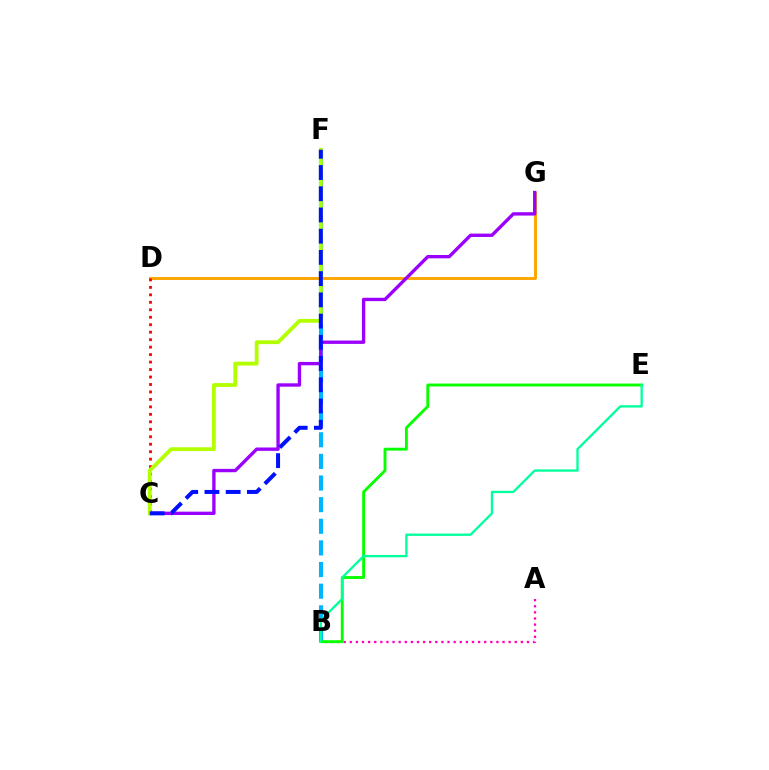{('B', 'F'): [{'color': '#00b5ff', 'line_style': 'dashed', 'thickness': 2.94}], ('D', 'G'): [{'color': '#ffa500', 'line_style': 'solid', 'thickness': 2.1}], ('A', 'B'): [{'color': '#ff00bd', 'line_style': 'dotted', 'thickness': 1.66}], ('C', 'G'): [{'color': '#9b00ff', 'line_style': 'solid', 'thickness': 2.42}], ('C', 'D'): [{'color': '#ff0000', 'line_style': 'dotted', 'thickness': 2.03}], ('C', 'F'): [{'color': '#b3ff00', 'line_style': 'solid', 'thickness': 2.75}, {'color': '#0010ff', 'line_style': 'dashed', 'thickness': 2.88}], ('B', 'E'): [{'color': '#08ff00', 'line_style': 'solid', 'thickness': 2.08}, {'color': '#00ff9d', 'line_style': 'solid', 'thickness': 1.67}]}